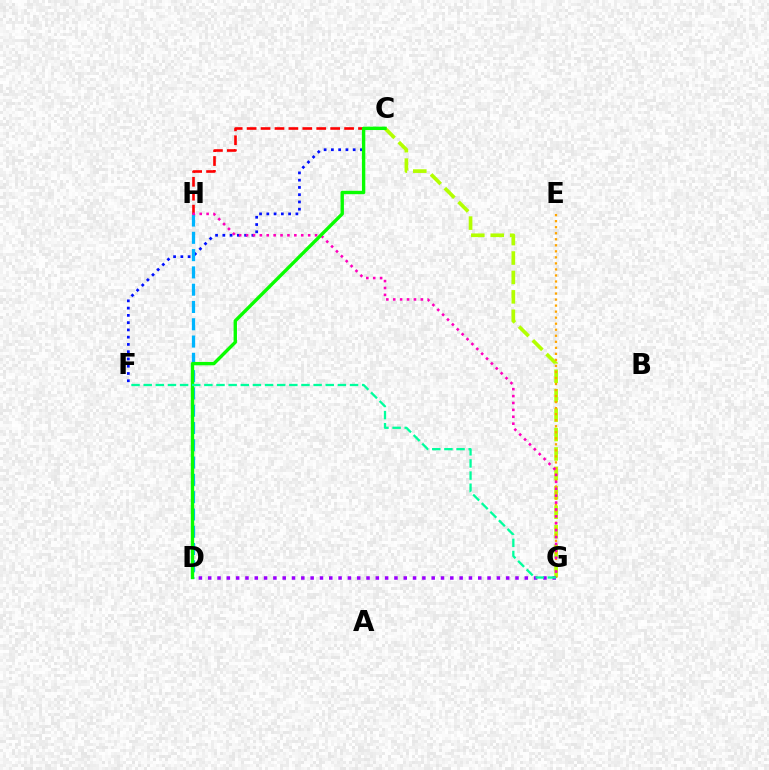{('C', 'F'): [{'color': '#0010ff', 'line_style': 'dotted', 'thickness': 1.97}], ('C', 'G'): [{'color': '#b3ff00', 'line_style': 'dashed', 'thickness': 2.64}], ('D', 'H'): [{'color': '#00b5ff', 'line_style': 'dashed', 'thickness': 2.35}], ('E', 'G'): [{'color': '#ffa500', 'line_style': 'dotted', 'thickness': 1.64}], ('D', 'G'): [{'color': '#9b00ff', 'line_style': 'dotted', 'thickness': 2.53}], ('C', 'H'): [{'color': '#ff0000', 'line_style': 'dashed', 'thickness': 1.89}], ('G', 'H'): [{'color': '#ff00bd', 'line_style': 'dotted', 'thickness': 1.87}], ('C', 'D'): [{'color': '#08ff00', 'line_style': 'solid', 'thickness': 2.44}], ('F', 'G'): [{'color': '#00ff9d', 'line_style': 'dashed', 'thickness': 1.65}]}